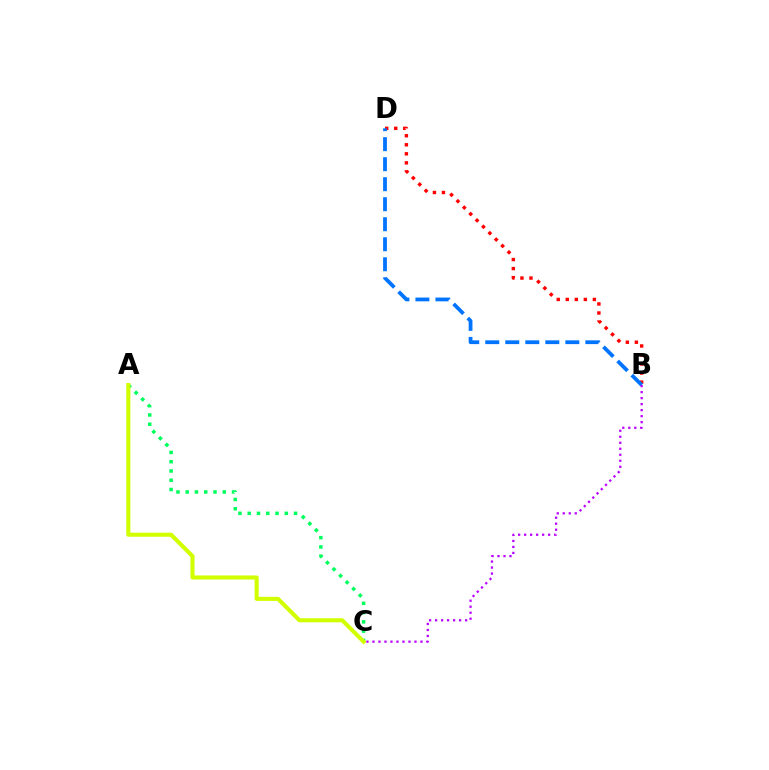{('B', 'D'): [{'color': '#ff0000', 'line_style': 'dotted', 'thickness': 2.45}, {'color': '#0074ff', 'line_style': 'dashed', 'thickness': 2.72}], ('A', 'C'): [{'color': '#00ff5c', 'line_style': 'dotted', 'thickness': 2.52}, {'color': '#d1ff00', 'line_style': 'solid', 'thickness': 2.95}], ('B', 'C'): [{'color': '#b900ff', 'line_style': 'dotted', 'thickness': 1.63}]}